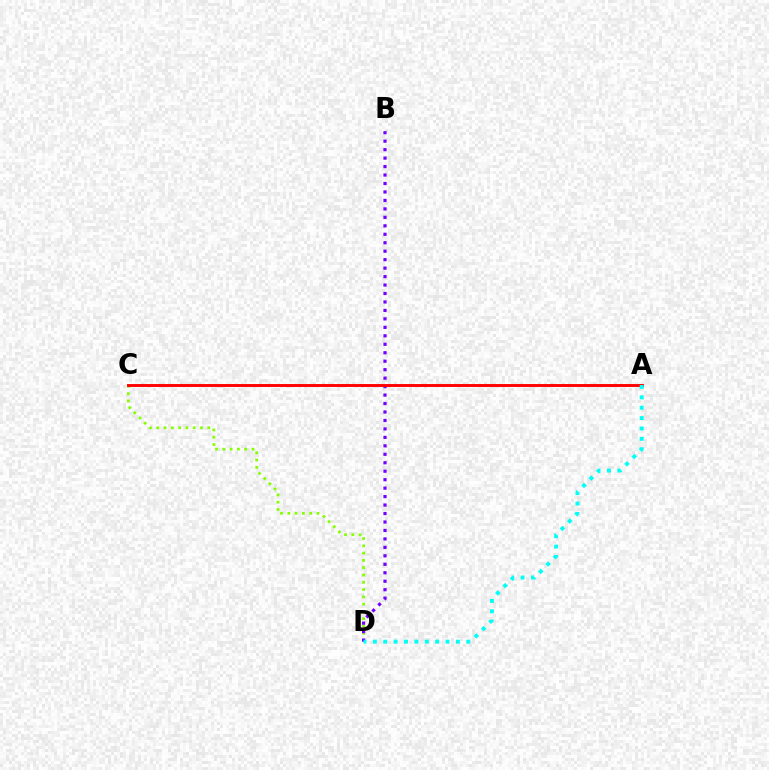{('C', 'D'): [{'color': '#84ff00', 'line_style': 'dotted', 'thickness': 1.98}], ('B', 'D'): [{'color': '#7200ff', 'line_style': 'dotted', 'thickness': 2.3}], ('A', 'C'): [{'color': '#ff0000', 'line_style': 'solid', 'thickness': 2.09}], ('A', 'D'): [{'color': '#00fff6', 'line_style': 'dotted', 'thickness': 2.82}]}